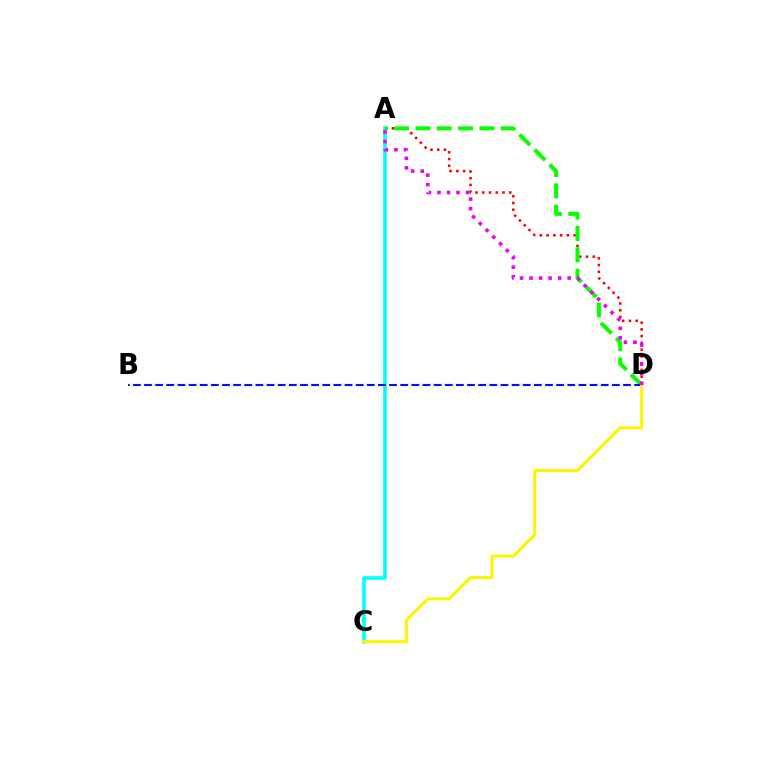{('A', 'D'): [{'color': '#ff0000', 'line_style': 'dotted', 'thickness': 1.84}, {'color': '#08ff00', 'line_style': 'dashed', 'thickness': 2.9}, {'color': '#ee00ff', 'line_style': 'dotted', 'thickness': 2.59}], ('A', 'C'): [{'color': '#00fff6', 'line_style': 'solid', 'thickness': 2.6}], ('B', 'D'): [{'color': '#0010ff', 'line_style': 'dashed', 'thickness': 1.51}], ('C', 'D'): [{'color': '#fcf500', 'line_style': 'solid', 'thickness': 2.17}]}